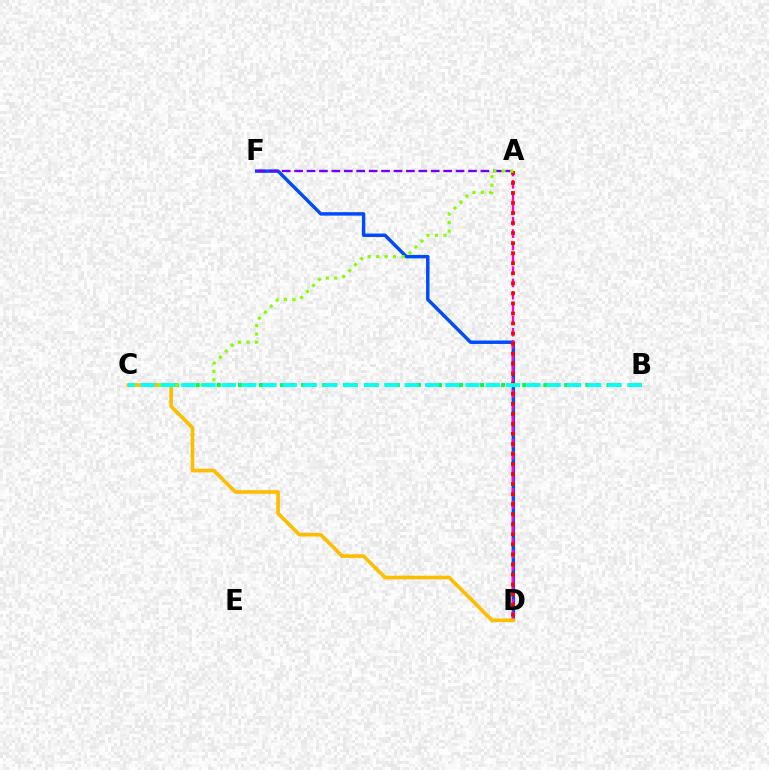{('D', 'F'): [{'color': '#004bff', 'line_style': 'solid', 'thickness': 2.48}], ('A', 'F'): [{'color': '#7200ff', 'line_style': 'dashed', 'thickness': 1.69}], ('B', 'C'): [{'color': '#00ff39', 'line_style': 'dotted', 'thickness': 2.86}, {'color': '#00fff6', 'line_style': 'dashed', 'thickness': 2.76}], ('A', 'D'): [{'color': '#ff00cf', 'line_style': 'dashed', 'thickness': 1.67}, {'color': '#ff0000', 'line_style': 'dotted', 'thickness': 2.73}], ('C', 'D'): [{'color': '#ffbd00', 'line_style': 'solid', 'thickness': 2.61}], ('A', 'C'): [{'color': '#84ff00', 'line_style': 'dotted', 'thickness': 2.3}]}